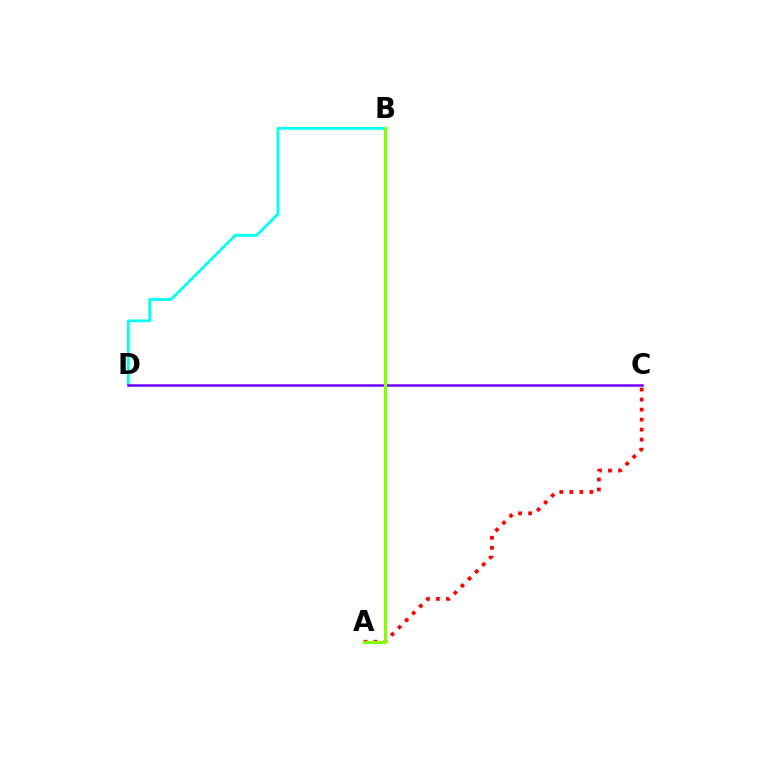{('B', 'D'): [{'color': '#00fff6', 'line_style': 'solid', 'thickness': 2.01}], ('A', 'C'): [{'color': '#ff0000', 'line_style': 'dotted', 'thickness': 2.72}], ('C', 'D'): [{'color': '#7200ff', 'line_style': 'solid', 'thickness': 1.81}], ('A', 'B'): [{'color': '#84ff00', 'line_style': 'solid', 'thickness': 2.26}]}